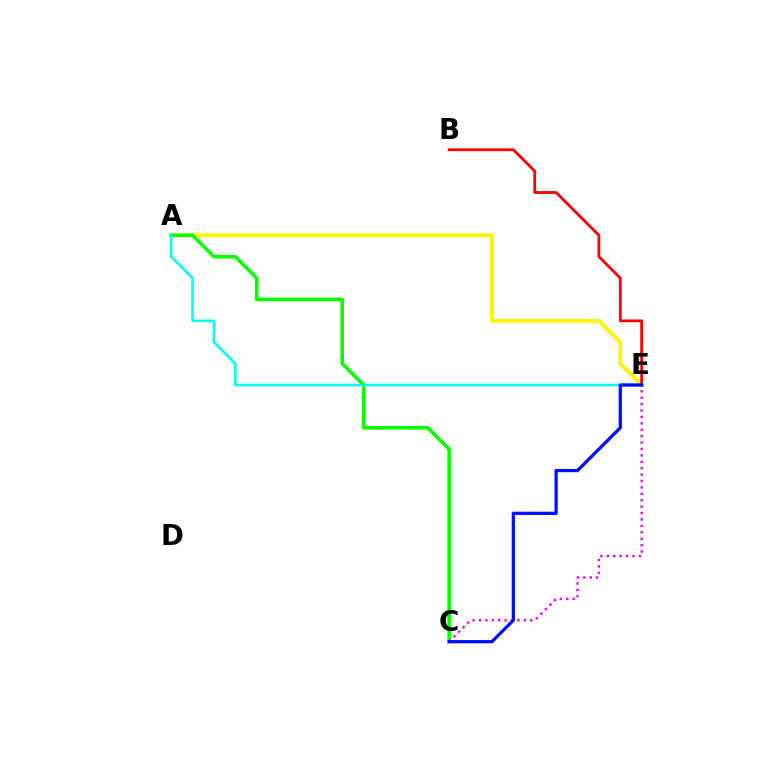{('A', 'E'): [{'color': '#fcf500', 'line_style': 'solid', 'thickness': 2.75}, {'color': '#00fff6', 'line_style': 'solid', 'thickness': 1.86}], ('B', 'E'): [{'color': '#ff0000', 'line_style': 'solid', 'thickness': 2.03}], ('A', 'C'): [{'color': '#08ff00', 'line_style': 'solid', 'thickness': 2.58}], ('C', 'E'): [{'color': '#ee00ff', 'line_style': 'dotted', 'thickness': 1.74}, {'color': '#0010ff', 'line_style': 'solid', 'thickness': 2.35}]}